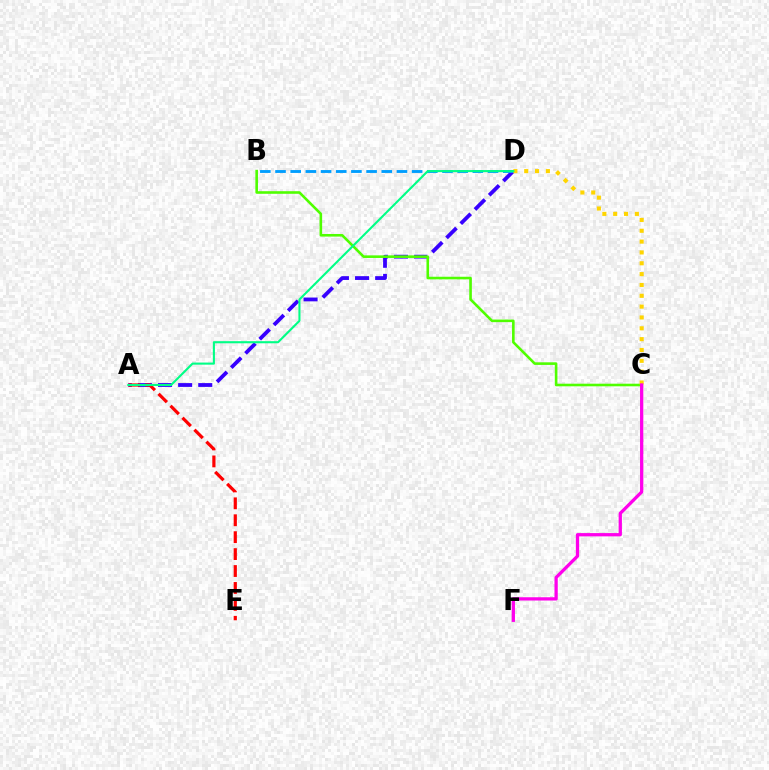{('A', 'D'): [{'color': '#3700ff', 'line_style': 'dashed', 'thickness': 2.73}, {'color': '#00ff86', 'line_style': 'solid', 'thickness': 1.52}], ('A', 'E'): [{'color': '#ff0000', 'line_style': 'dashed', 'thickness': 2.3}], ('B', 'D'): [{'color': '#009eff', 'line_style': 'dashed', 'thickness': 2.06}], ('B', 'C'): [{'color': '#4fff00', 'line_style': 'solid', 'thickness': 1.87}], ('C', 'D'): [{'color': '#ffd500', 'line_style': 'dotted', 'thickness': 2.94}], ('C', 'F'): [{'color': '#ff00ed', 'line_style': 'solid', 'thickness': 2.35}]}